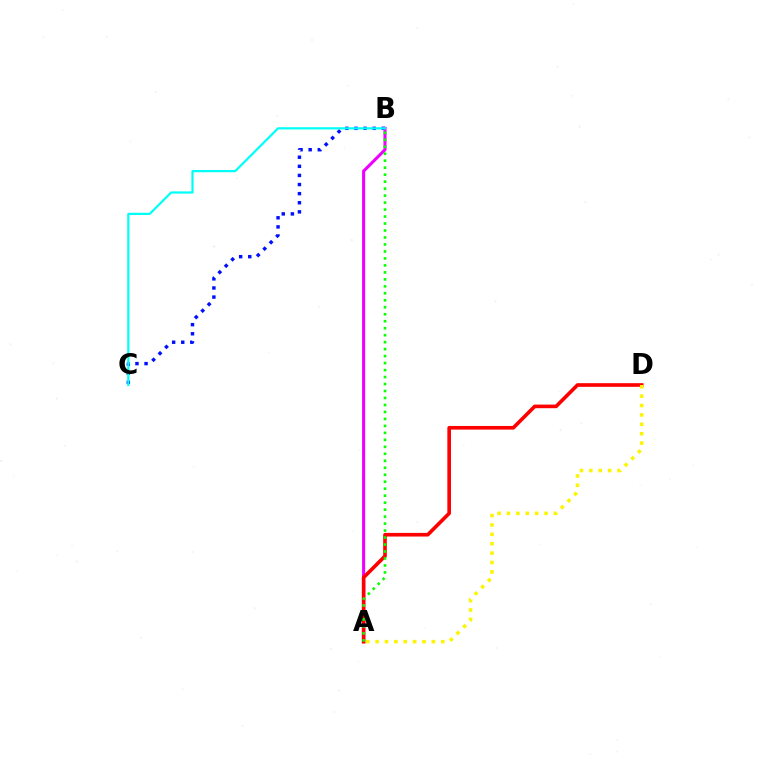{('B', 'C'): [{'color': '#0010ff', 'line_style': 'dotted', 'thickness': 2.47}, {'color': '#00fff6', 'line_style': 'solid', 'thickness': 1.59}], ('A', 'B'): [{'color': '#ee00ff', 'line_style': 'solid', 'thickness': 2.22}, {'color': '#08ff00', 'line_style': 'dotted', 'thickness': 1.9}], ('A', 'D'): [{'color': '#ff0000', 'line_style': 'solid', 'thickness': 2.62}, {'color': '#fcf500', 'line_style': 'dotted', 'thickness': 2.55}]}